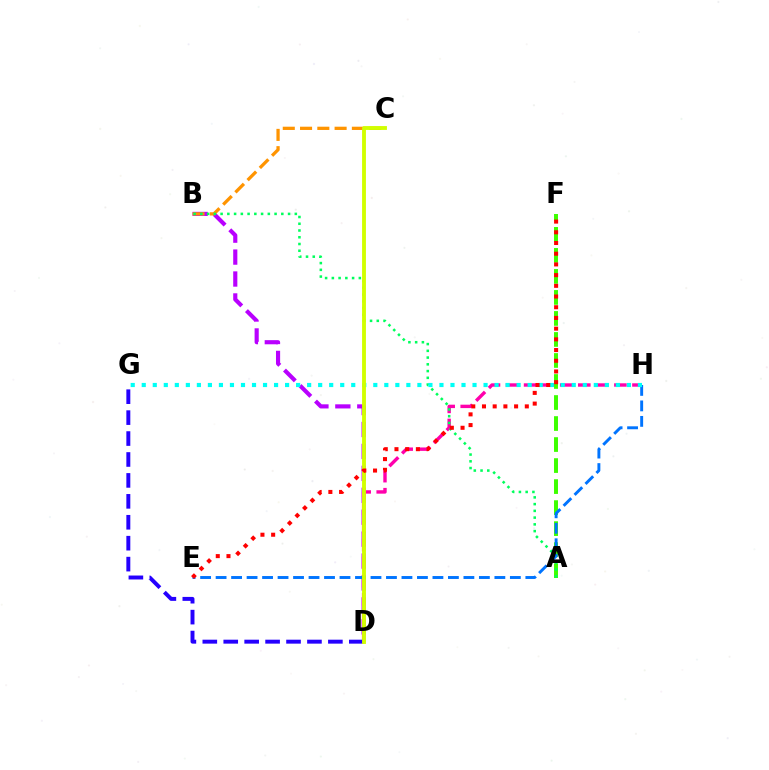{('B', 'D'): [{'color': '#b900ff', 'line_style': 'dashed', 'thickness': 2.98}], ('D', 'H'): [{'color': '#ff00ac', 'line_style': 'dashed', 'thickness': 2.45}], ('A', 'F'): [{'color': '#3dff00', 'line_style': 'dashed', 'thickness': 2.86}], ('B', 'C'): [{'color': '#ff9400', 'line_style': 'dashed', 'thickness': 2.35}], ('D', 'G'): [{'color': '#2500ff', 'line_style': 'dashed', 'thickness': 2.84}], ('A', 'B'): [{'color': '#00ff5c', 'line_style': 'dotted', 'thickness': 1.83}], ('E', 'H'): [{'color': '#0074ff', 'line_style': 'dashed', 'thickness': 2.1}], ('G', 'H'): [{'color': '#00fff6', 'line_style': 'dotted', 'thickness': 3.0}], ('C', 'D'): [{'color': '#d1ff00', 'line_style': 'solid', 'thickness': 2.78}], ('E', 'F'): [{'color': '#ff0000', 'line_style': 'dotted', 'thickness': 2.91}]}